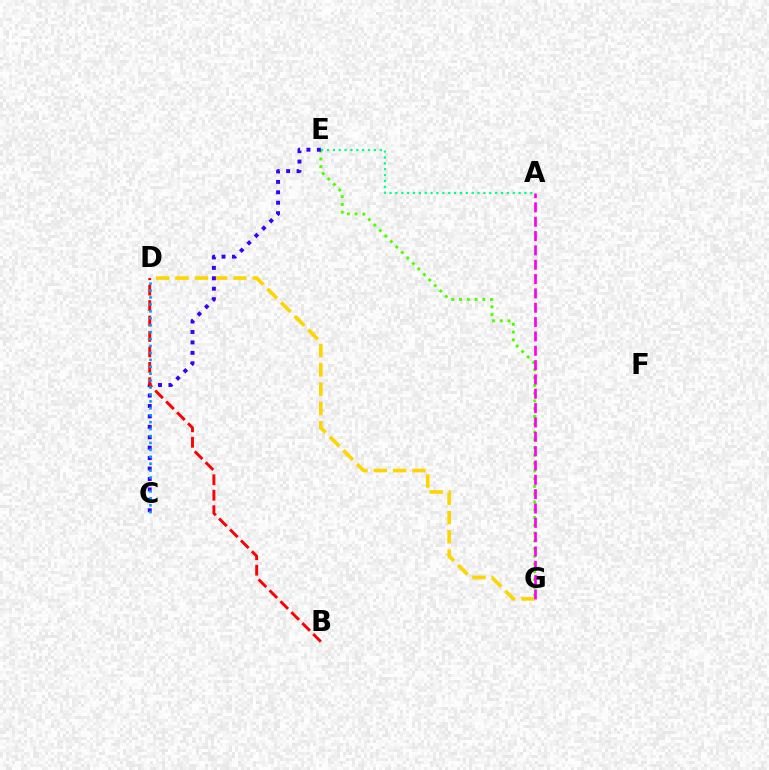{('E', 'G'): [{'color': '#4fff00', 'line_style': 'dotted', 'thickness': 2.11}], ('D', 'G'): [{'color': '#ffd500', 'line_style': 'dashed', 'thickness': 2.62}], ('C', 'E'): [{'color': '#3700ff', 'line_style': 'dotted', 'thickness': 2.83}], ('B', 'D'): [{'color': '#ff0000', 'line_style': 'dashed', 'thickness': 2.1}], ('A', 'G'): [{'color': '#ff00ed', 'line_style': 'dashed', 'thickness': 1.95}], ('C', 'D'): [{'color': '#009eff', 'line_style': 'dotted', 'thickness': 1.88}], ('A', 'E'): [{'color': '#00ff86', 'line_style': 'dotted', 'thickness': 1.59}]}